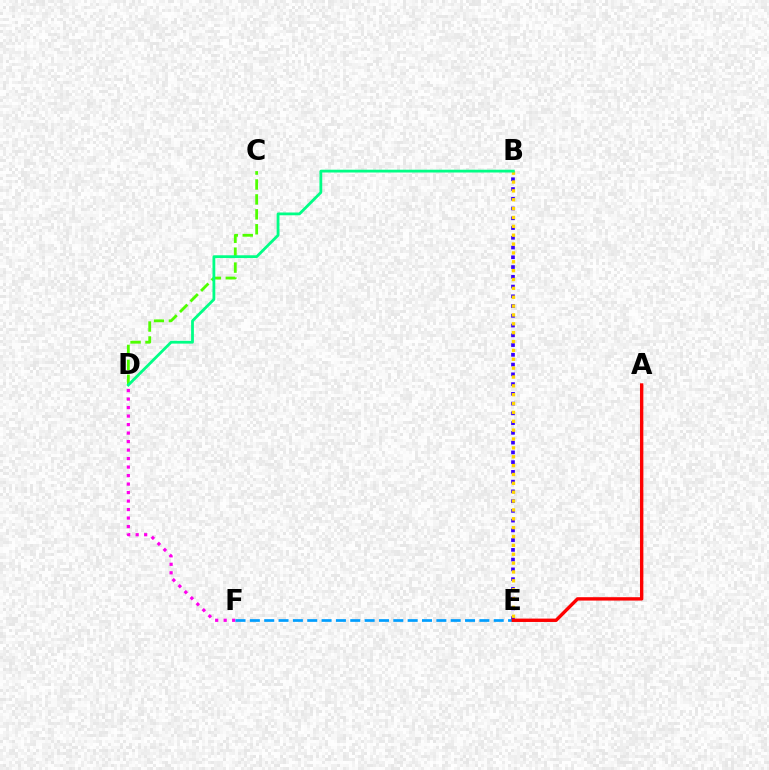{('C', 'D'): [{'color': '#4fff00', 'line_style': 'dashed', 'thickness': 2.03}], ('B', 'E'): [{'color': '#3700ff', 'line_style': 'dotted', 'thickness': 2.65}, {'color': '#ffd500', 'line_style': 'dotted', 'thickness': 2.41}], ('D', 'F'): [{'color': '#ff00ed', 'line_style': 'dotted', 'thickness': 2.31}], ('E', 'F'): [{'color': '#009eff', 'line_style': 'dashed', 'thickness': 1.95}], ('B', 'D'): [{'color': '#00ff86', 'line_style': 'solid', 'thickness': 2.01}], ('A', 'E'): [{'color': '#ff0000', 'line_style': 'solid', 'thickness': 2.43}]}